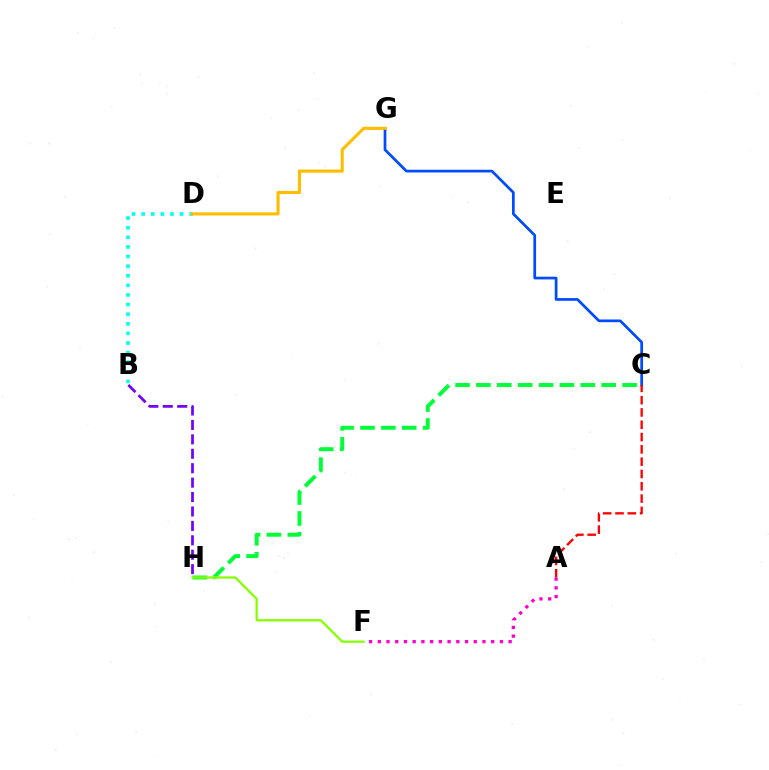{('C', 'G'): [{'color': '#004bff', 'line_style': 'solid', 'thickness': 1.95}], ('B', 'H'): [{'color': '#7200ff', 'line_style': 'dashed', 'thickness': 1.96}], ('C', 'H'): [{'color': '#00ff39', 'line_style': 'dashed', 'thickness': 2.84}], ('F', 'H'): [{'color': '#84ff00', 'line_style': 'solid', 'thickness': 1.61}], ('A', 'F'): [{'color': '#ff00cf', 'line_style': 'dotted', 'thickness': 2.37}], ('B', 'D'): [{'color': '#00fff6', 'line_style': 'dotted', 'thickness': 2.61}], ('A', 'C'): [{'color': '#ff0000', 'line_style': 'dashed', 'thickness': 1.67}], ('D', 'G'): [{'color': '#ffbd00', 'line_style': 'solid', 'thickness': 2.23}]}